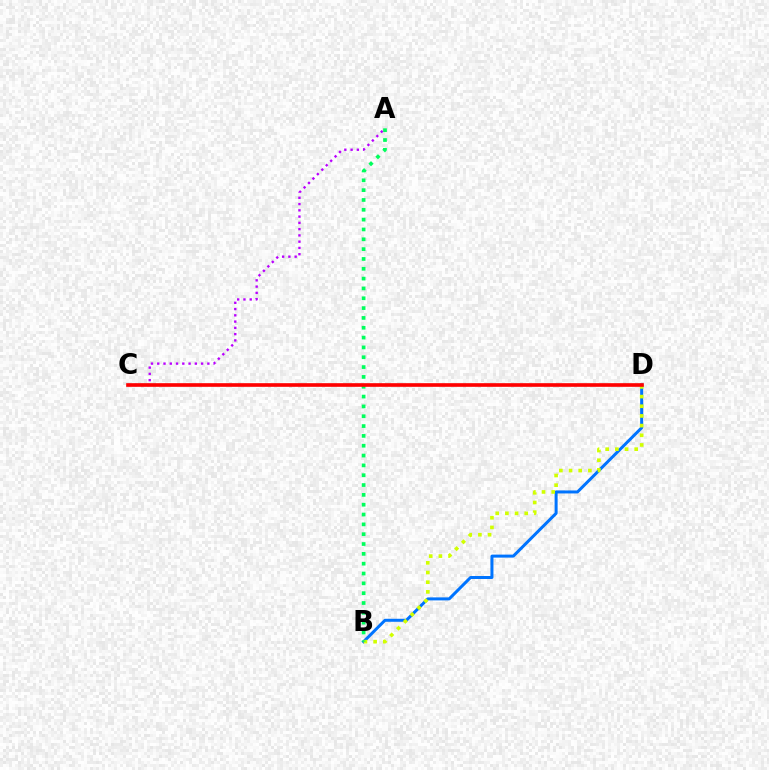{('B', 'D'): [{'color': '#0074ff', 'line_style': 'solid', 'thickness': 2.16}, {'color': '#d1ff00', 'line_style': 'dotted', 'thickness': 2.63}], ('A', 'B'): [{'color': '#00ff5c', 'line_style': 'dotted', 'thickness': 2.67}], ('A', 'C'): [{'color': '#b900ff', 'line_style': 'dotted', 'thickness': 1.7}], ('C', 'D'): [{'color': '#ff0000', 'line_style': 'solid', 'thickness': 2.62}]}